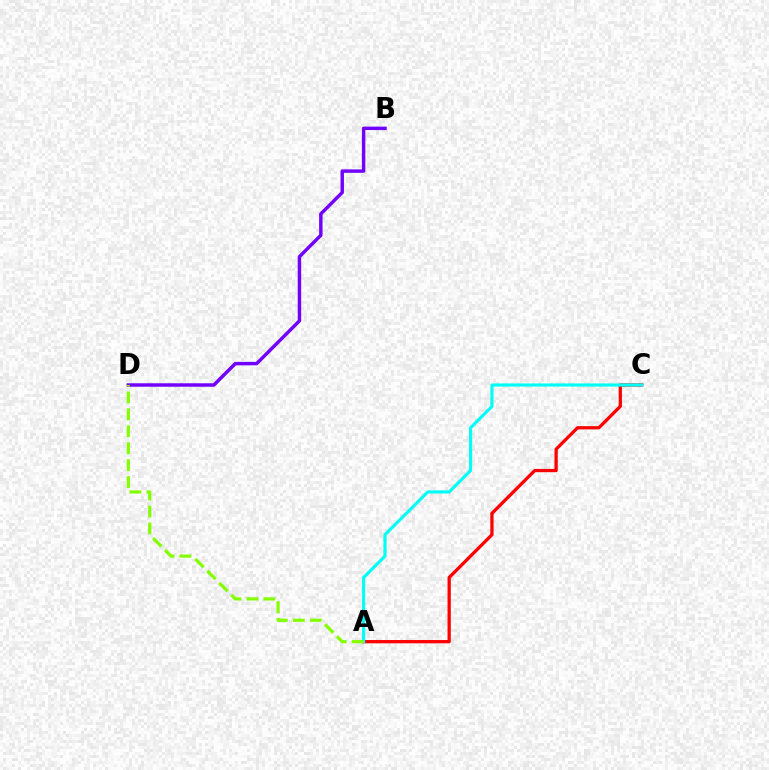{('A', 'C'): [{'color': '#ff0000', 'line_style': 'solid', 'thickness': 2.35}, {'color': '#00fff6', 'line_style': 'solid', 'thickness': 2.26}], ('B', 'D'): [{'color': '#7200ff', 'line_style': 'solid', 'thickness': 2.48}], ('A', 'D'): [{'color': '#84ff00', 'line_style': 'dashed', 'thickness': 2.3}]}